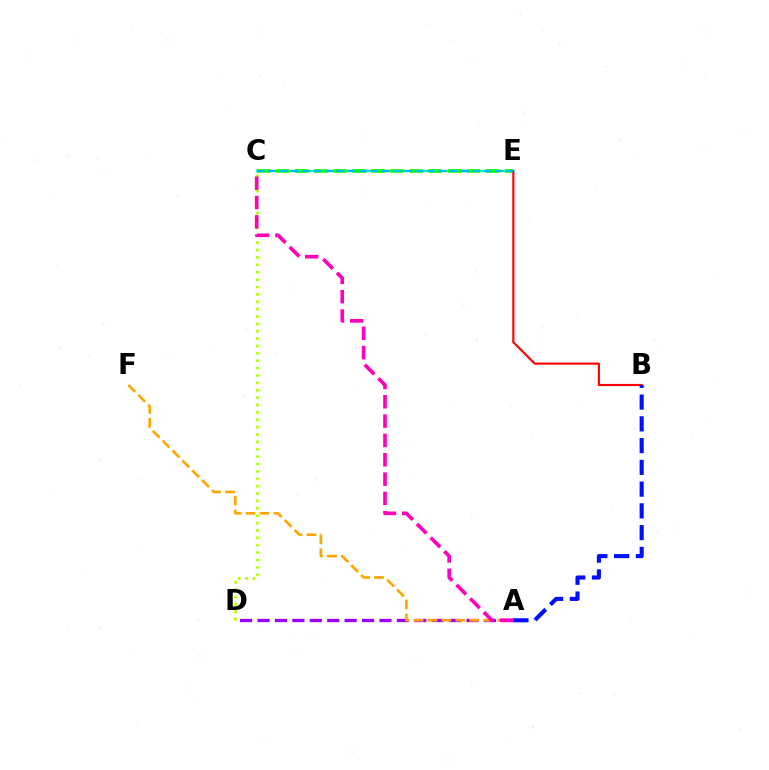{('A', 'D'): [{'color': '#9b00ff', 'line_style': 'dashed', 'thickness': 2.37}], ('A', 'F'): [{'color': '#ffa500', 'line_style': 'dashed', 'thickness': 1.9}], ('C', 'E'): [{'color': '#00ff9d', 'line_style': 'solid', 'thickness': 1.7}, {'color': '#08ff00', 'line_style': 'dashed', 'thickness': 2.59}, {'color': '#00b5ff', 'line_style': 'dashed', 'thickness': 1.54}], ('C', 'D'): [{'color': '#b3ff00', 'line_style': 'dotted', 'thickness': 2.0}], ('B', 'E'): [{'color': '#ff0000', 'line_style': 'solid', 'thickness': 1.55}], ('A', 'C'): [{'color': '#ff00bd', 'line_style': 'dashed', 'thickness': 2.63}], ('A', 'B'): [{'color': '#0010ff', 'line_style': 'dashed', 'thickness': 2.96}]}